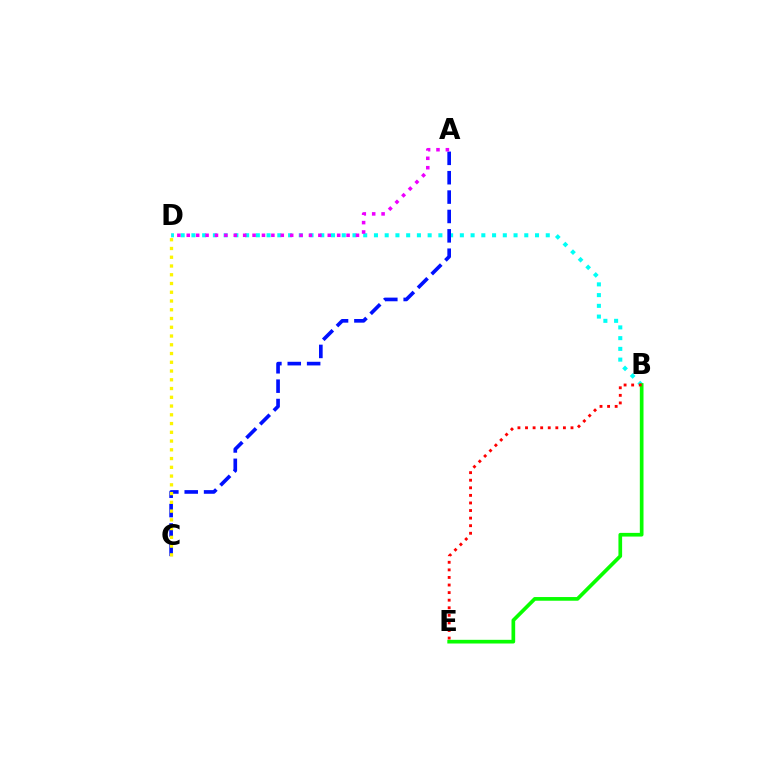{('B', 'D'): [{'color': '#00fff6', 'line_style': 'dotted', 'thickness': 2.92}], ('A', 'C'): [{'color': '#0010ff', 'line_style': 'dashed', 'thickness': 2.63}], ('C', 'D'): [{'color': '#fcf500', 'line_style': 'dotted', 'thickness': 2.38}], ('A', 'D'): [{'color': '#ee00ff', 'line_style': 'dotted', 'thickness': 2.55}], ('B', 'E'): [{'color': '#08ff00', 'line_style': 'solid', 'thickness': 2.65}, {'color': '#ff0000', 'line_style': 'dotted', 'thickness': 2.06}]}